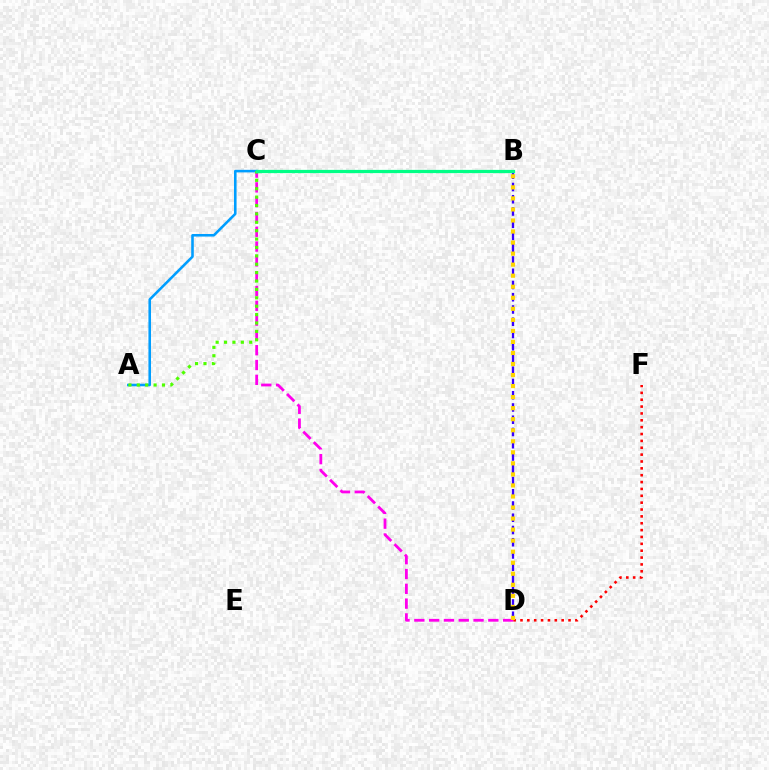{('C', 'D'): [{'color': '#ff00ed', 'line_style': 'dashed', 'thickness': 2.01}], ('D', 'F'): [{'color': '#ff0000', 'line_style': 'dotted', 'thickness': 1.86}], ('A', 'C'): [{'color': '#009eff', 'line_style': 'solid', 'thickness': 1.86}, {'color': '#4fff00', 'line_style': 'dotted', 'thickness': 2.28}], ('B', 'D'): [{'color': '#3700ff', 'line_style': 'dashed', 'thickness': 1.66}, {'color': '#ffd500', 'line_style': 'dotted', 'thickness': 3.0}], ('B', 'C'): [{'color': '#00ff86', 'line_style': 'solid', 'thickness': 2.33}]}